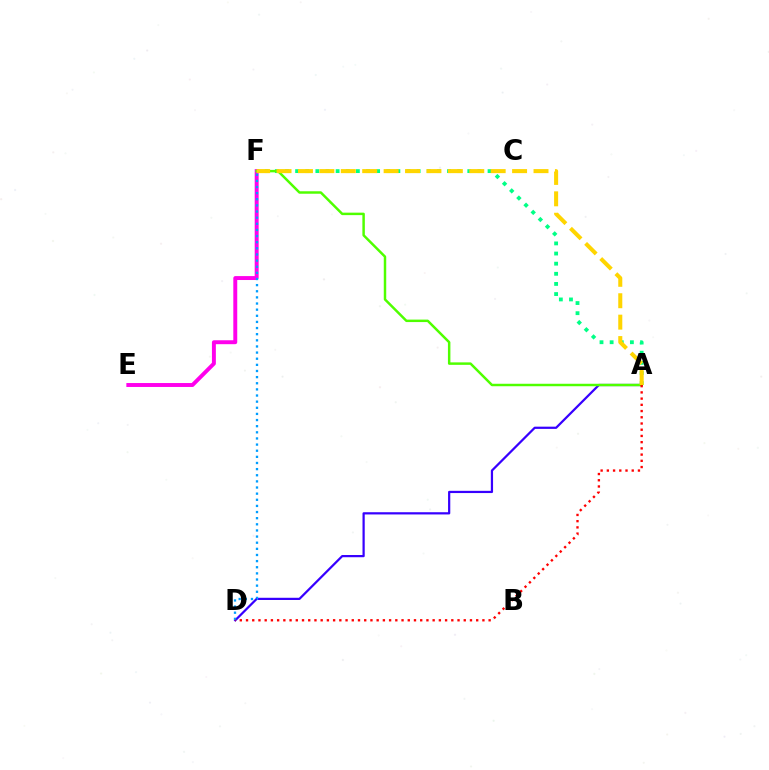{('A', 'F'): [{'color': '#00ff86', 'line_style': 'dotted', 'thickness': 2.75}, {'color': '#4fff00', 'line_style': 'solid', 'thickness': 1.78}, {'color': '#ffd500', 'line_style': 'dashed', 'thickness': 2.91}], ('A', 'D'): [{'color': '#3700ff', 'line_style': 'solid', 'thickness': 1.6}, {'color': '#ff0000', 'line_style': 'dotted', 'thickness': 1.69}], ('E', 'F'): [{'color': '#ff00ed', 'line_style': 'solid', 'thickness': 2.83}], ('D', 'F'): [{'color': '#009eff', 'line_style': 'dotted', 'thickness': 1.67}]}